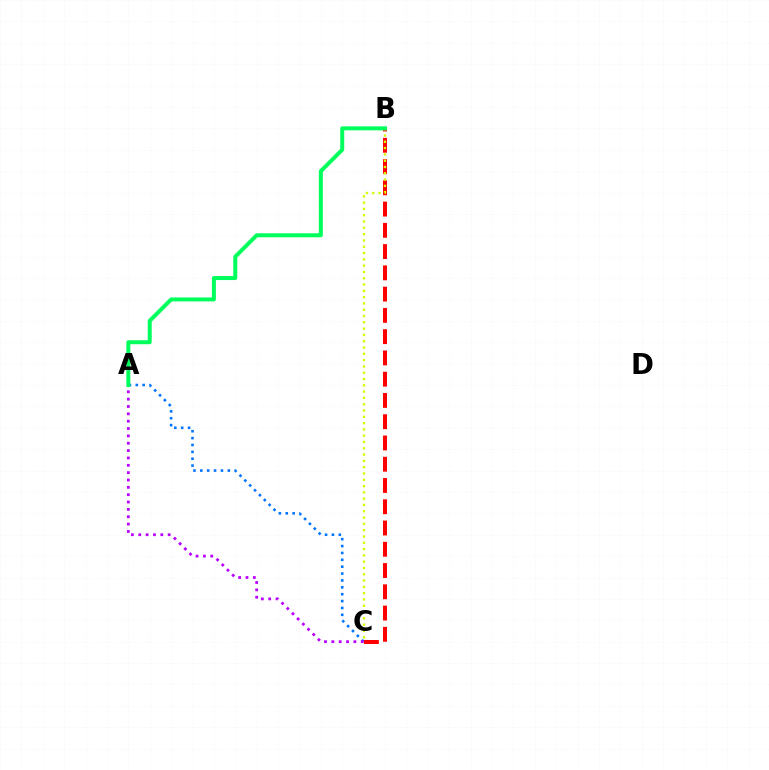{('A', 'C'): [{'color': '#0074ff', 'line_style': 'dotted', 'thickness': 1.87}, {'color': '#b900ff', 'line_style': 'dotted', 'thickness': 2.0}], ('B', 'C'): [{'color': '#ff0000', 'line_style': 'dashed', 'thickness': 2.89}, {'color': '#d1ff00', 'line_style': 'dotted', 'thickness': 1.71}], ('A', 'B'): [{'color': '#00ff5c', 'line_style': 'solid', 'thickness': 2.87}]}